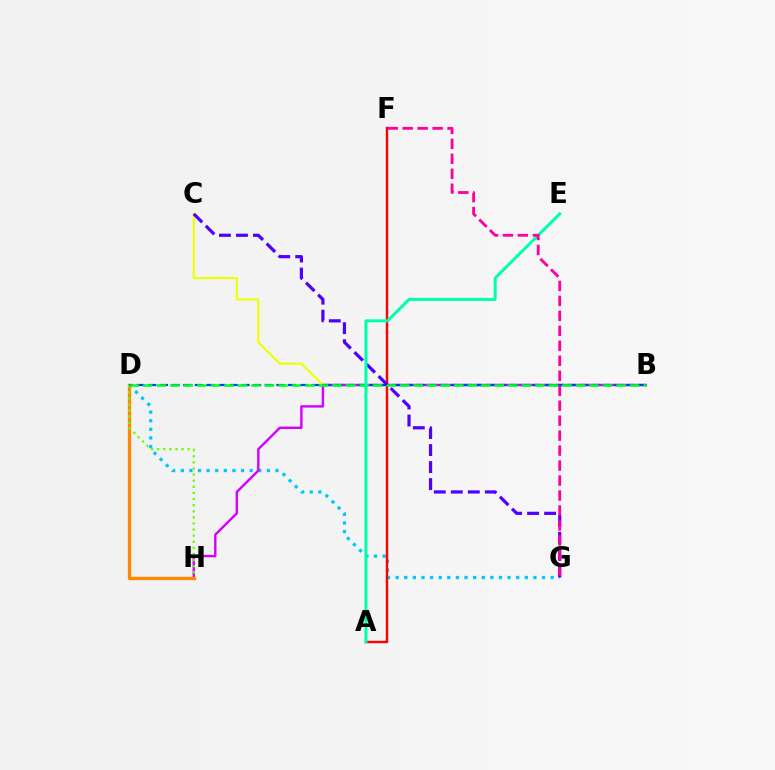{('A', 'C'): [{'color': '#eeff00', 'line_style': 'solid', 'thickness': 1.53}], ('D', 'G'): [{'color': '#00c7ff', 'line_style': 'dotted', 'thickness': 2.34}], ('B', 'H'): [{'color': '#d600ff', 'line_style': 'solid', 'thickness': 1.74}], ('D', 'H'): [{'color': '#ff8800', 'line_style': 'solid', 'thickness': 2.39}, {'color': '#66ff00', 'line_style': 'dotted', 'thickness': 1.66}], ('A', 'F'): [{'color': '#ff0000', 'line_style': 'solid', 'thickness': 1.75}], ('B', 'D'): [{'color': '#003fff', 'line_style': 'dashed', 'thickness': 1.58}, {'color': '#00ff27', 'line_style': 'dashed', 'thickness': 1.84}], ('C', 'G'): [{'color': '#4f00ff', 'line_style': 'dashed', 'thickness': 2.31}], ('A', 'E'): [{'color': '#00ffaf', 'line_style': 'solid', 'thickness': 2.16}], ('F', 'G'): [{'color': '#ff00a0', 'line_style': 'dashed', 'thickness': 2.03}]}